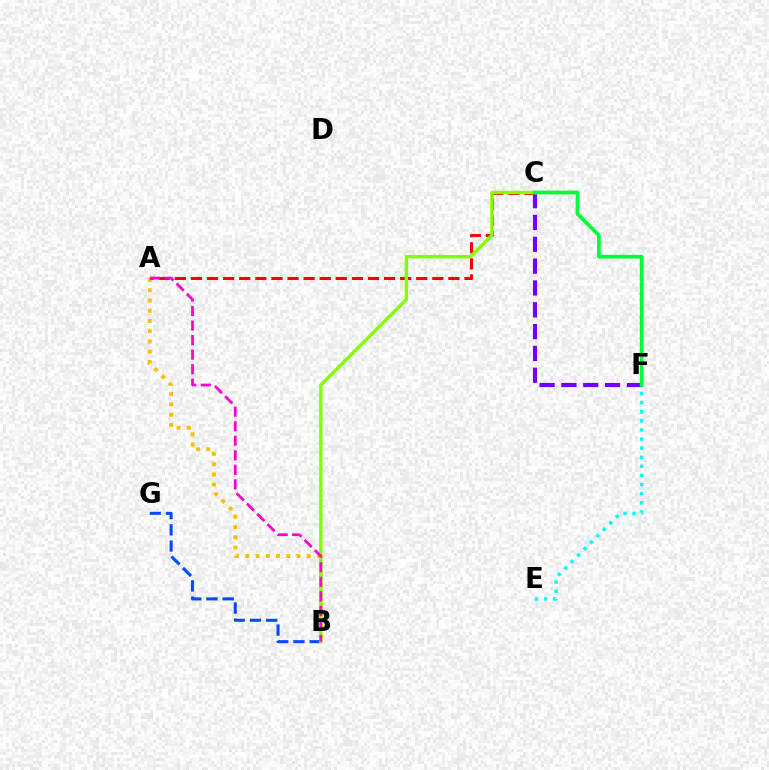{('A', 'B'): [{'color': '#ffbd00', 'line_style': 'dotted', 'thickness': 2.79}, {'color': '#ff00cf', 'line_style': 'dashed', 'thickness': 1.98}], ('E', 'F'): [{'color': '#00fff6', 'line_style': 'dotted', 'thickness': 2.47}], ('A', 'C'): [{'color': '#ff0000', 'line_style': 'dashed', 'thickness': 2.19}], ('C', 'F'): [{'color': '#7200ff', 'line_style': 'dashed', 'thickness': 2.97}, {'color': '#00ff39', 'line_style': 'solid', 'thickness': 2.67}], ('B', 'G'): [{'color': '#004bff', 'line_style': 'dashed', 'thickness': 2.2}], ('B', 'C'): [{'color': '#84ff00', 'line_style': 'solid', 'thickness': 2.45}]}